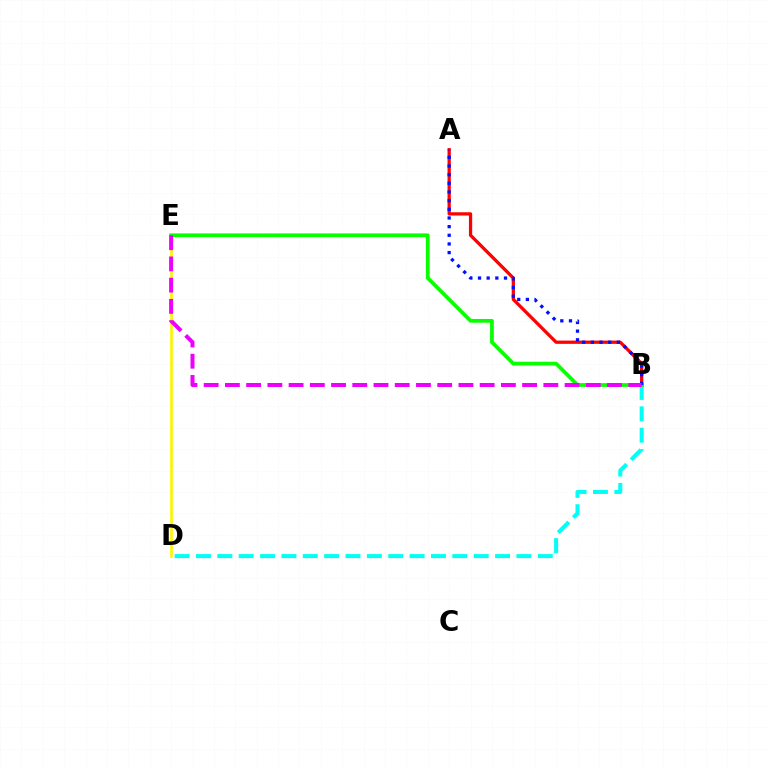{('D', 'E'): [{'color': '#fcf500', 'line_style': 'solid', 'thickness': 1.89}], ('B', 'D'): [{'color': '#00fff6', 'line_style': 'dashed', 'thickness': 2.9}], ('A', 'B'): [{'color': '#ff0000', 'line_style': 'solid', 'thickness': 2.35}, {'color': '#0010ff', 'line_style': 'dotted', 'thickness': 2.35}], ('B', 'E'): [{'color': '#08ff00', 'line_style': 'solid', 'thickness': 2.69}, {'color': '#ee00ff', 'line_style': 'dashed', 'thickness': 2.88}]}